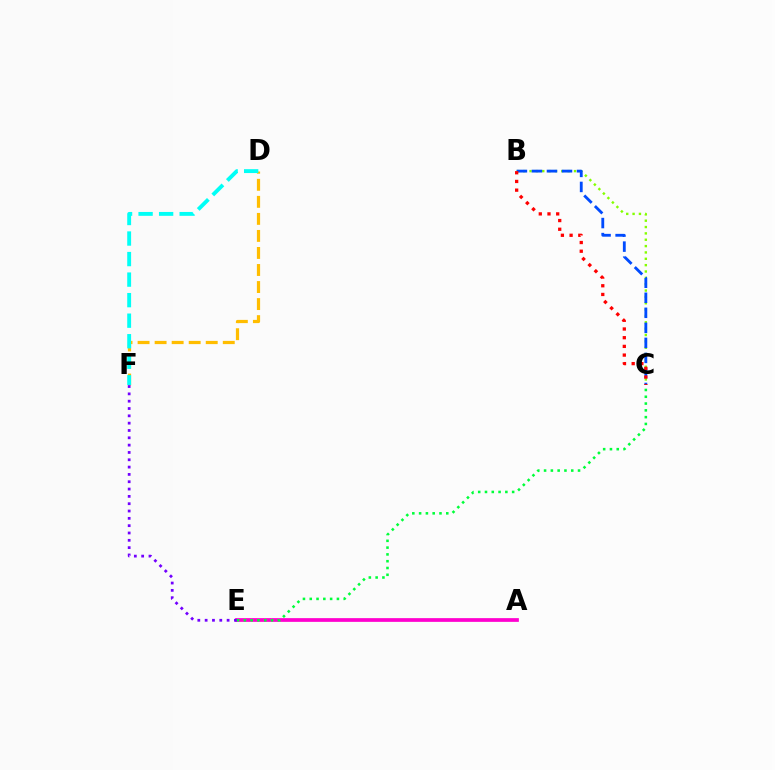{('A', 'E'): [{'color': '#ff00cf', 'line_style': 'solid', 'thickness': 2.68}], ('B', 'C'): [{'color': '#84ff00', 'line_style': 'dotted', 'thickness': 1.73}, {'color': '#004bff', 'line_style': 'dashed', 'thickness': 2.04}, {'color': '#ff0000', 'line_style': 'dotted', 'thickness': 2.36}], ('C', 'E'): [{'color': '#00ff39', 'line_style': 'dotted', 'thickness': 1.85}], ('D', 'F'): [{'color': '#ffbd00', 'line_style': 'dashed', 'thickness': 2.31}, {'color': '#00fff6', 'line_style': 'dashed', 'thickness': 2.79}], ('E', 'F'): [{'color': '#7200ff', 'line_style': 'dotted', 'thickness': 1.99}]}